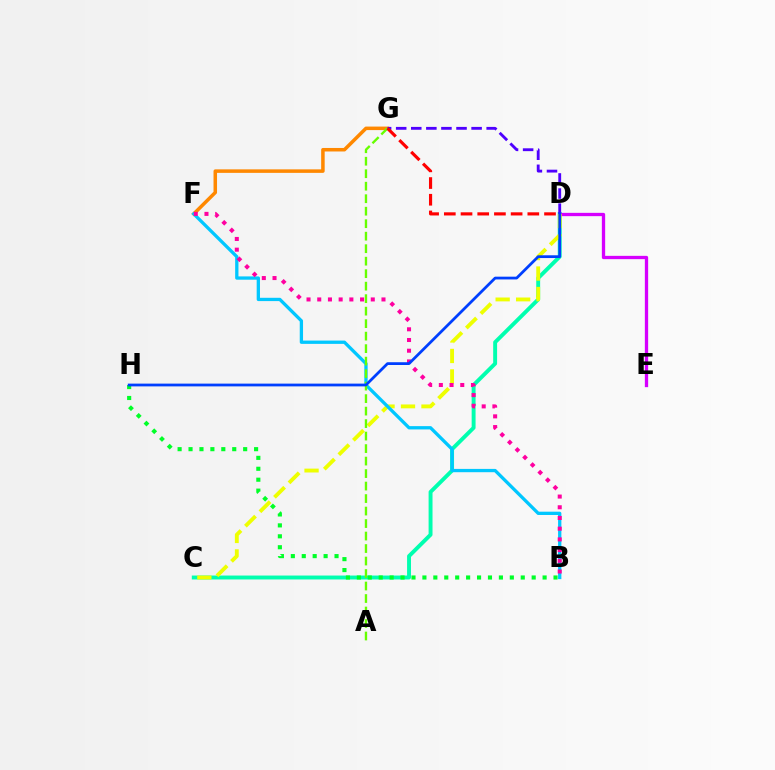{('C', 'D'): [{'color': '#00ffaf', 'line_style': 'solid', 'thickness': 2.82}, {'color': '#eeff00', 'line_style': 'dashed', 'thickness': 2.78}], ('D', 'E'): [{'color': '#d600ff', 'line_style': 'solid', 'thickness': 2.38}], ('F', 'G'): [{'color': '#ff8800', 'line_style': 'solid', 'thickness': 2.53}], ('B', 'F'): [{'color': '#00c7ff', 'line_style': 'solid', 'thickness': 2.37}, {'color': '#ff00a0', 'line_style': 'dotted', 'thickness': 2.91}], ('A', 'G'): [{'color': '#66ff00', 'line_style': 'dashed', 'thickness': 1.7}], ('D', 'G'): [{'color': '#4f00ff', 'line_style': 'dashed', 'thickness': 2.05}, {'color': '#ff0000', 'line_style': 'dashed', 'thickness': 2.27}], ('B', 'H'): [{'color': '#00ff27', 'line_style': 'dotted', 'thickness': 2.97}], ('D', 'H'): [{'color': '#003fff', 'line_style': 'solid', 'thickness': 1.99}]}